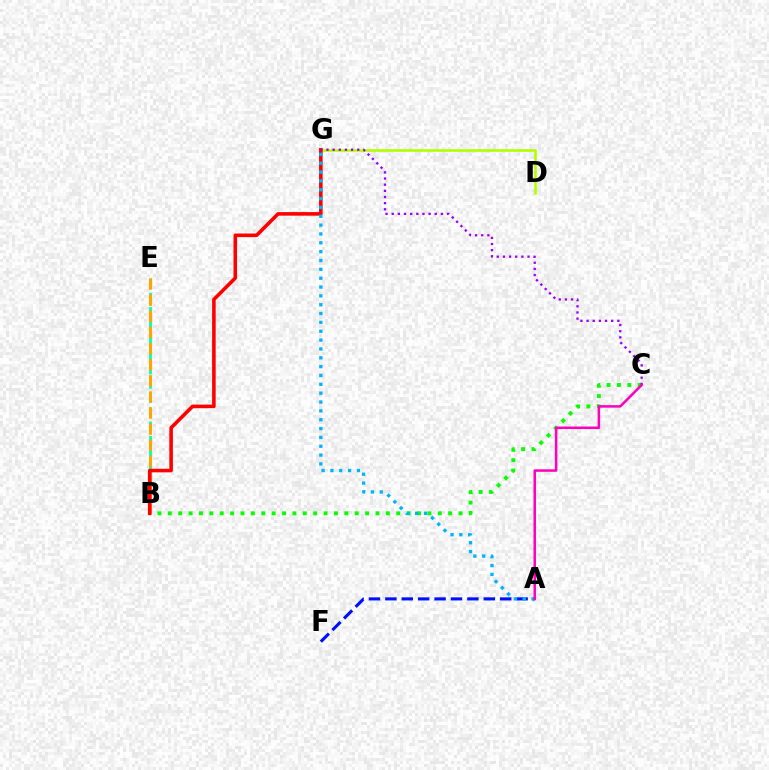{('A', 'F'): [{'color': '#0010ff', 'line_style': 'dashed', 'thickness': 2.23}], ('B', 'E'): [{'color': '#00ff9d', 'line_style': 'dashed', 'thickness': 1.94}, {'color': '#ffa500', 'line_style': 'dashed', 'thickness': 2.19}], ('D', 'G'): [{'color': '#b3ff00', 'line_style': 'solid', 'thickness': 1.9}], ('B', 'C'): [{'color': '#08ff00', 'line_style': 'dotted', 'thickness': 2.82}], ('B', 'G'): [{'color': '#ff0000', 'line_style': 'solid', 'thickness': 2.57}], ('C', 'G'): [{'color': '#9b00ff', 'line_style': 'dotted', 'thickness': 1.67}], ('A', 'G'): [{'color': '#00b5ff', 'line_style': 'dotted', 'thickness': 2.4}], ('A', 'C'): [{'color': '#ff00bd', 'line_style': 'solid', 'thickness': 1.81}]}